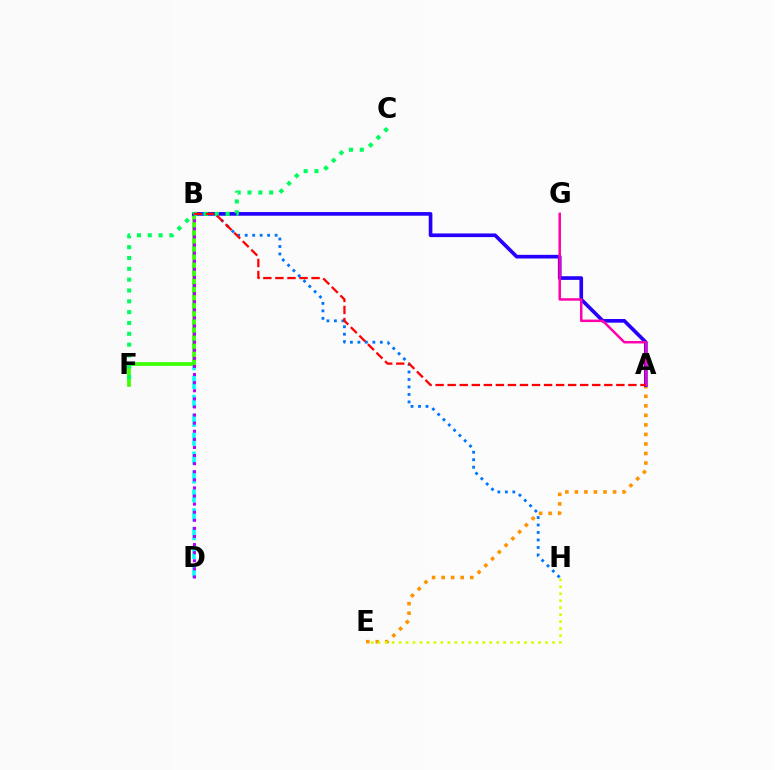{('B', 'D'): [{'color': '#00fff6', 'line_style': 'dashed', 'thickness': 2.57}, {'color': '#b900ff', 'line_style': 'dotted', 'thickness': 2.2}], ('B', 'F'): [{'color': '#3dff00', 'line_style': 'solid', 'thickness': 2.68}], ('A', 'E'): [{'color': '#ff9400', 'line_style': 'dotted', 'thickness': 2.59}], ('A', 'B'): [{'color': '#2500ff', 'line_style': 'solid', 'thickness': 2.64}, {'color': '#ff0000', 'line_style': 'dashed', 'thickness': 1.64}], ('B', 'H'): [{'color': '#0074ff', 'line_style': 'dotted', 'thickness': 2.03}], ('C', 'F'): [{'color': '#00ff5c', 'line_style': 'dotted', 'thickness': 2.94}], ('A', 'G'): [{'color': '#ff00ac', 'line_style': 'solid', 'thickness': 1.79}], ('E', 'H'): [{'color': '#d1ff00', 'line_style': 'dotted', 'thickness': 1.89}]}